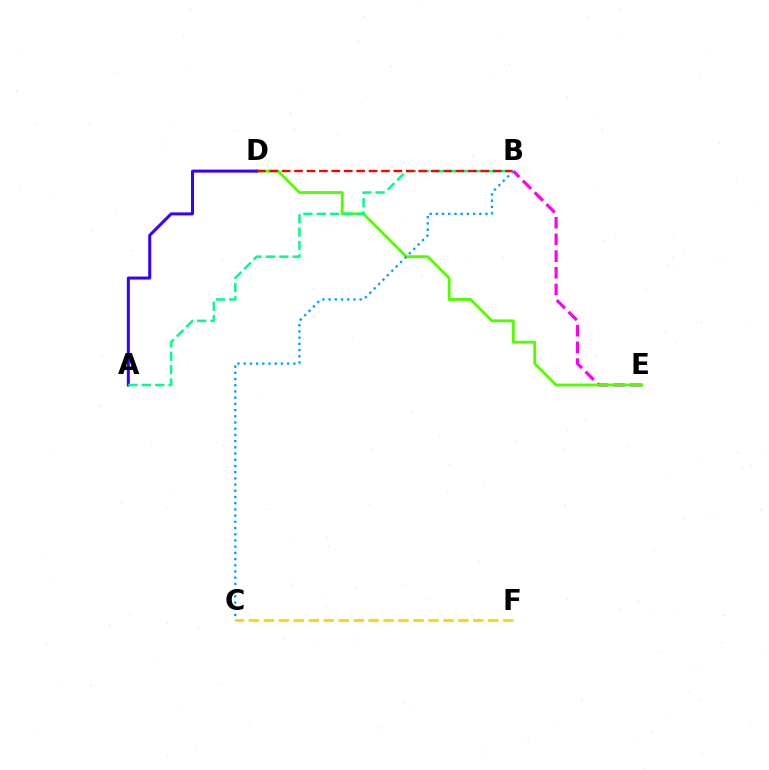{('B', 'E'): [{'color': '#ff00ed', 'line_style': 'dashed', 'thickness': 2.27}], ('D', 'E'): [{'color': '#4fff00', 'line_style': 'solid', 'thickness': 2.04}], ('A', 'D'): [{'color': '#3700ff', 'line_style': 'solid', 'thickness': 2.17}], ('A', 'B'): [{'color': '#00ff86', 'line_style': 'dashed', 'thickness': 1.82}], ('C', 'F'): [{'color': '#ffd500', 'line_style': 'dashed', 'thickness': 2.03}], ('B', 'D'): [{'color': '#ff0000', 'line_style': 'dashed', 'thickness': 1.69}], ('B', 'C'): [{'color': '#009eff', 'line_style': 'dotted', 'thickness': 1.69}]}